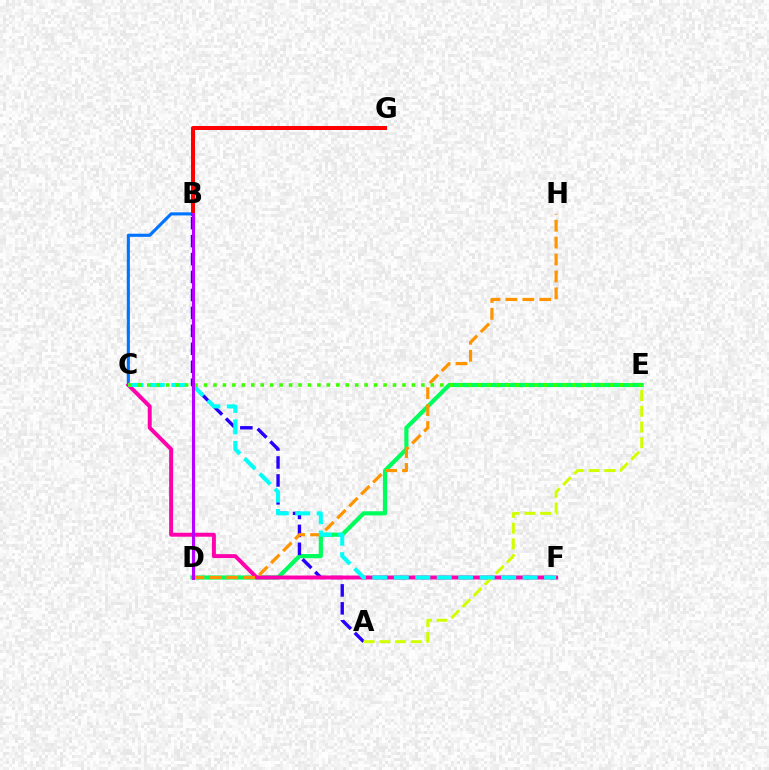{('D', 'E'): [{'color': '#00ff5c', 'line_style': 'solid', 'thickness': 3.0}], ('B', 'C'): [{'color': '#0074ff', 'line_style': 'solid', 'thickness': 2.24}], ('A', 'B'): [{'color': '#2500ff', 'line_style': 'dashed', 'thickness': 2.44}], ('C', 'F'): [{'color': '#ff00ac', 'line_style': 'solid', 'thickness': 2.85}, {'color': '#00fff6', 'line_style': 'dashed', 'thickness': 2.92}], ('A', 'E'): [{'color': '#d1ff00', 'line_style': 'dashed', 'thickness': 2.14}], ('D', 'H'): [{'color': '#ff9400', 'line_style': 'dashed', 'thickness': 2.3}], ('C', 'E'): [{'color': '#3dff00', 'line_style': 'dotted', 'thickness': 2.57}], ('B', 'G'): [{'color': '#ff0000', 'line_style': 'solid', 'thickness': 2.88}], ('B', 'D'): [{'color': '#b900ff', 'line_style': 'solid', 'thickness': 2.22}]}